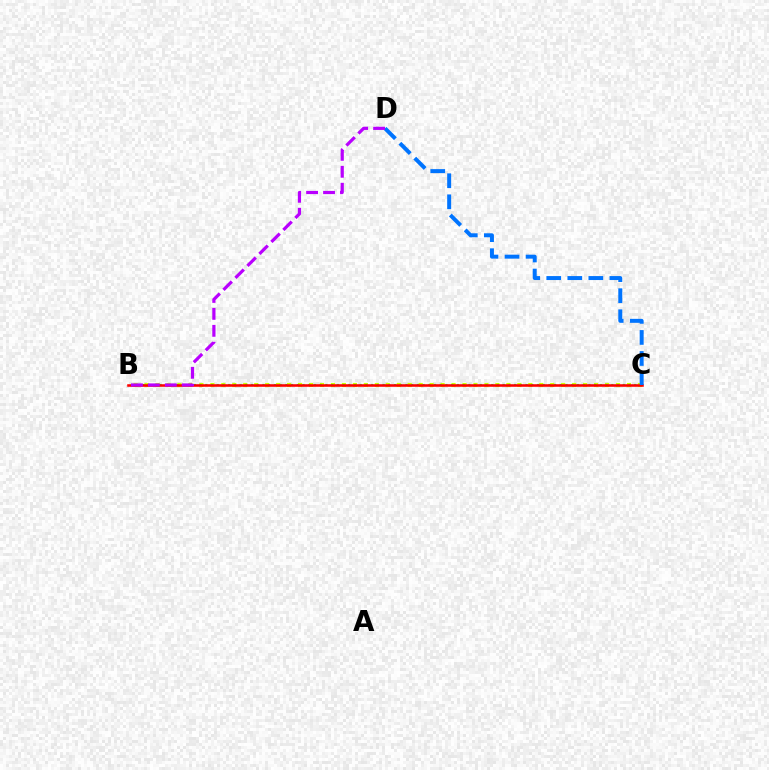{('B', 'C'): [{'color': '#d1ff00', 'line_style': 'dotted', 'thickness': 2.98}, {'color': '#00ff5c', 'line_style': 'dotted', 'thickness': 1.55}, {'color': '#ff0000', 'line_style': 'solid', 'thickness': 1.84}], ('C', 'D'): [{'color': '#0074ff', 'line_style': 'dashed', 'thickness': 2.86}], ('B', 'D'): [{'color': '#b900ff', 'line_style': 'dashed', 'thickness': 2.3}]}